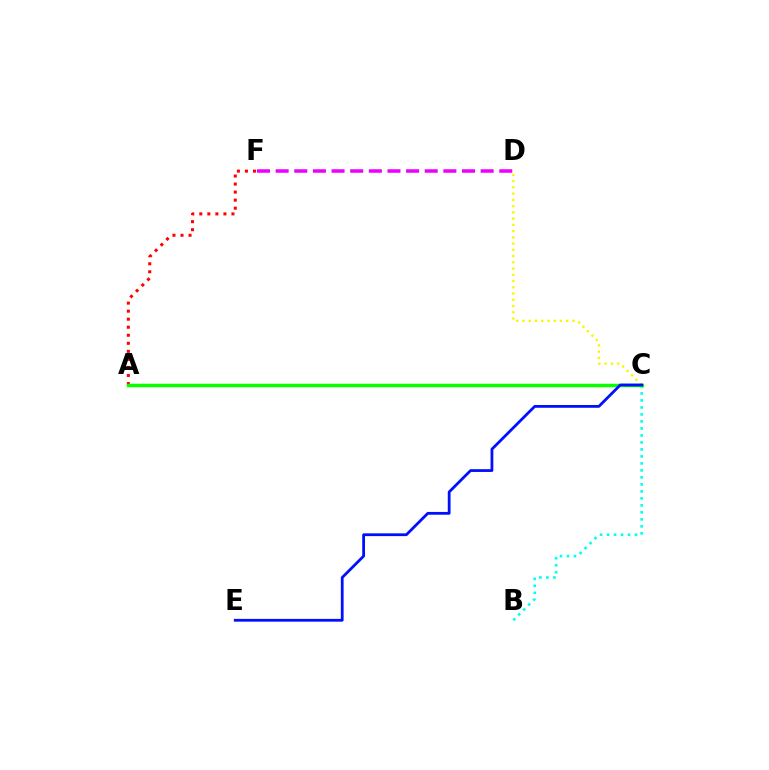{('D', 'F'): [{'color': '#ee00ff', 'line_style': 'dashed', 'thickness': 2.53}], ('A', 'F'): [{'color': '#ff0000', 'line_style': 'dotted', 'thickness': 2.18}], ('C', 'D'): [{'color': '#fcf500', 'line_style': 'dotted', 'thickness': 1.7}], ('B', 'C'): [{'color': '#00fff6', 'line_style': 'dotted', 'thickness': 1.9}], ('A', 'C'): [{'color': '#08ff00', 'line_style': 'solid', 'thickness': 2.51}], ('C', 'E'): [{'color': '#0010ff', 'line_style': 'solid', 'thickness': 2.0}]}